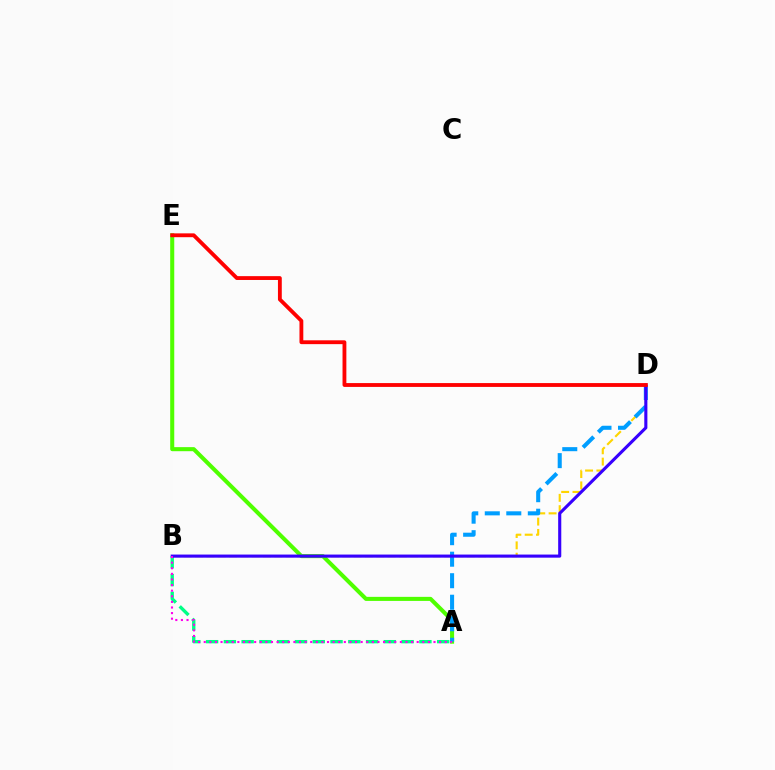{('B', 'D'): [{'color': '#ffd500', 'line_style': 'dashed', 'thickness': 1.54}, {'color': '#3700ff', 'line_style': 'solid', 'thickness': 2.23}], ('A', 'E'): [{'color': '#4fff00', 'line_style': 'solid', 'thickness': 2.92}], ('A', 'B'): [{'color': '#00ff86', 'line_style': 'dashed', 'thickness': 2.41}, {'color': '#ff00ed', 'line_style': 'dotted', 'thickness': 1.52}], ('A', 'D'): [{'color': '#009eff', 'line_style': 'dashed', 'thickness': 2.92}], ('D', 'E'): [{'color': '#ff0000', 'line_style': 'solid', 'thickness': 2.76}]}